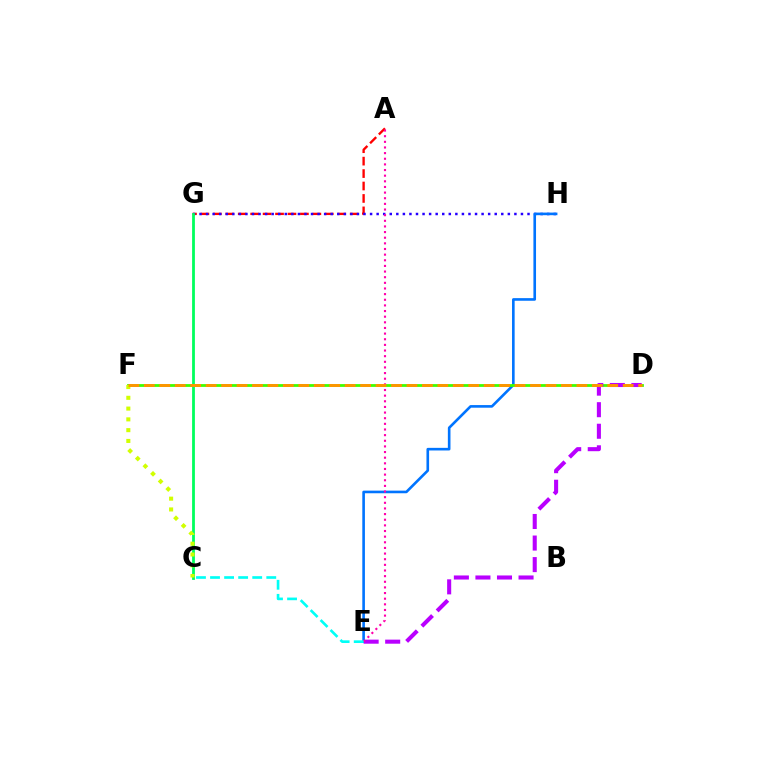{('A', 'G'): [{'color': '#ff0000', 'line_style': 'dashed', 'thickness': 1.69}], ('G', 'H'): [{'color': '#2500ff', 'line_style': 'dotted', 'thickness': 1.78}], ('E', 'H'): [{'color': '#0074ff', 'line_style': 'solid', 'thickness': 1.89}], ('D', 'F'): [{'color': '#3dff00', 'line_style': 'solid', 'thickness': 2.01}, {'color': '#ff9400', 'line_style': 'dashed', 'thickness': 2.1}], ('C', 'G'): [{'color': '#00ff5c', 'line_style': 'solid', 'thickness': 2.01}], ('D', 'E'): [{'color': '#b900ff', 'line_style': 'dashed', 'thickness': 2.93}], ('A', 'E'): [{'color': '#ff00ac', 'line_style': 'dotted', 'thickness': 1.53}], ('C', 'E'): [{'color': '#00fff6', 'line_style': 'dashed', 'thickness': 1.91}], ('C', 'F'): [{'color': '#d1ff00', 'line_style': 'dotted', 'thickness': 2.93}]}